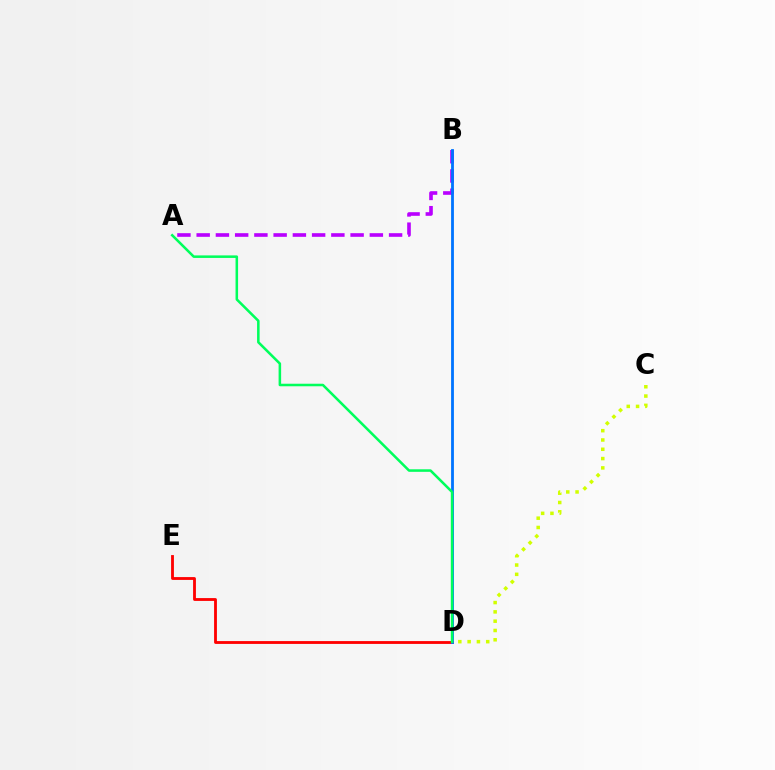{('C', 'D'): [{'color': '#d1ff00', 'line_style': 'dotted', 'thickness': 2.53}], ('D', 'E'): [{'color': '#ff0000', 'line_style': 'solid', 'thickness': 2.04}], ('A', 'B'): [{'color': '#b900ff', 'line_style': 'dashed', 'thickness': 2.61}], ('B', 'D'): [{'color': '#0074ff', 'line_style': 'solid', 'thickness': 2.02}], ('A', 'D'): [{'color': '#00ff5c', 'line_style': 'solid', 'thickness': 1.83}]}